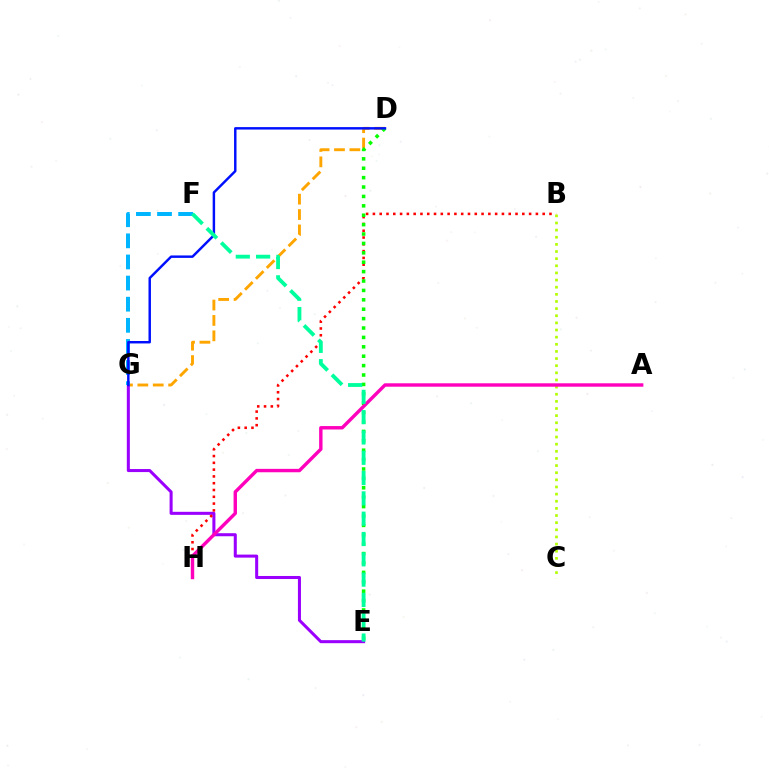{('D', 'G'): [{'color': '#ffa500', 'line_style': 'dashed', 'thickness': 2.09}, {'color': '#0010ff', 'line_style': 'solid', 'thickness': 1.77}], ('E', 'G'): [{'color': '#9b00ff', 'line_style': 'solid', 'thickness': 2.19}], ('F', 'G'): [{'color': '#00b5ff', 'line_style': 'dashed', 'thickness': 2.87}], ('B', 'H'): [{'color': '#ff0000', 'line_style': 'dotted', 'thickness': 1.85}], ('D', 'E'): [{'color': '#08ff00', 'line_style': 'dotted', 'thickness': 2.55}], ('B', 'C'): [{'color': '#b3ff00', 'line_style': 'dotted', 'thickness': 1.94}], ('A', 'H'): [{'color': '#ff00bd', 'line_style': 'solid', 'thickness': 2.46}], ('E', 'F'): [{'color': '#00ff9d', 'line_style': 'dashed', 'thickness': 2.76}]}